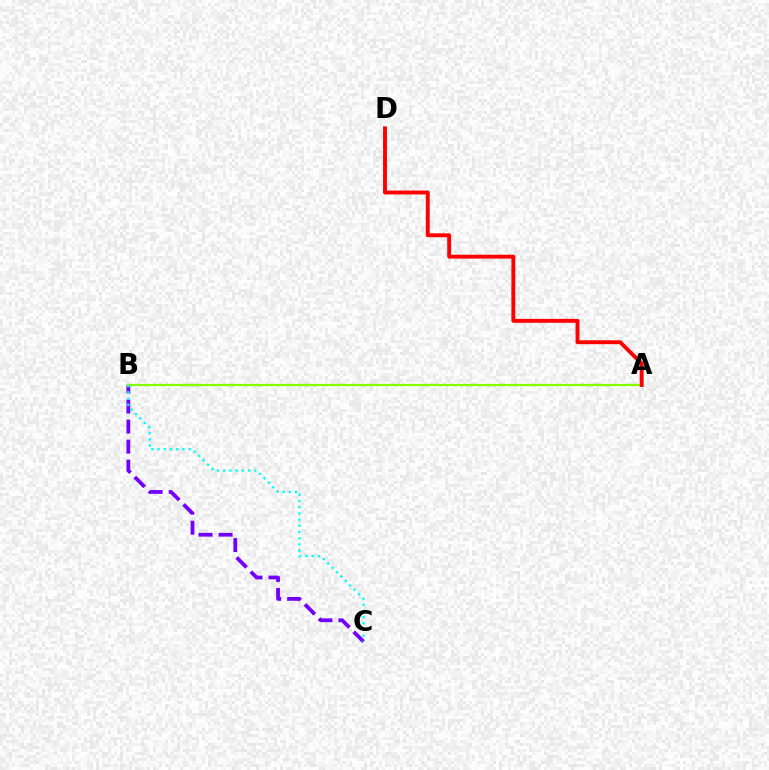{('B', 'C'): [{'color': '#7200ff', 'line_style': 'dashed', 'thickness': 2.72}, {'color': '#00fff6', 'line_style': 'dotted', 'thickness': 1.69}], ('A', 'B'): [{'color': '#84ff00', 'line_style': 'solid', 'thickness': 1.64}], ('A', 'D'): [{'color': '#ff0000', 'line_style': 'solid', 'thickness': 2.8}]}